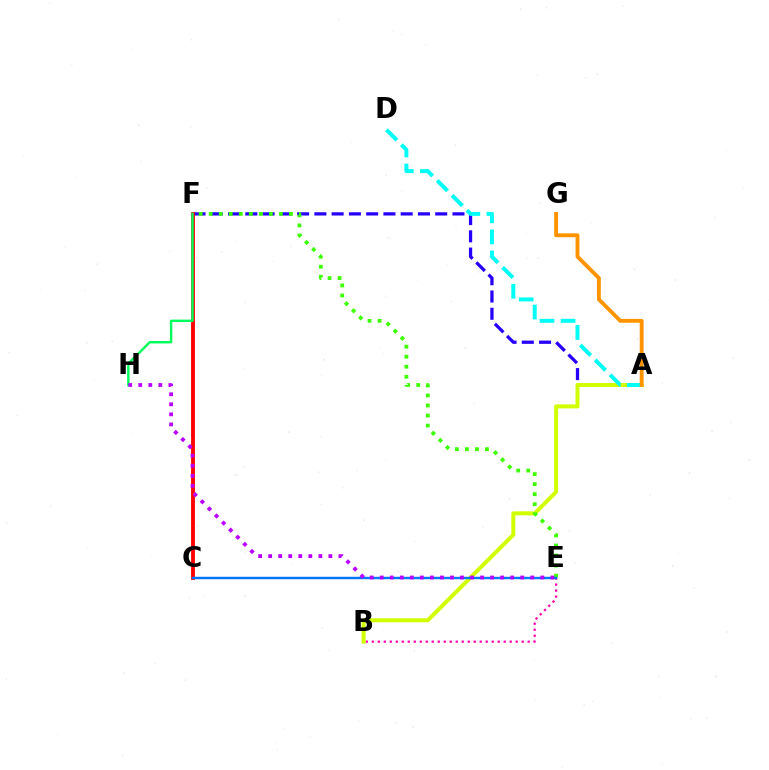{('A', 'F'): [{'color': '#2500ff', 'line_style': 'dashed', 'thickness': 2.34}], ('B', 'E'): [{'color': '#ff00ac', 'line_style': 'dotted', 'thickness': 1.63}], ('A', 'B'): [{'color': '#d1ff00', 'line_style': 'solid', 'thickness': 2.88}], ('E', 'F'): [{'color': '#3dff00', 'line_style': 'dotted', 'thickness': 2.73}], ('A', 'D'): [{'color': '#00fff6', 'line_style': 'dashed', 'thickness': 2.86}], ('C', 'F'): [{'color': '#ff0000', 'line_style': 'solid', 'thickness': 2.76}], ('C', 'E'): [{'color': '#0074ff', 'line_style': 'solid', 'thickness': 1.74}], ('F', 'H'): [{'color': '#00ff5c', 'line_style': 'solid', 'thickness': 1.74}], ('A', 'G'): [{'color': '#ff9400', 'line_style': 'solid', 'thickness': 2.78}], ('E', 'H'): [{'color': '#b900ff', 'line_style': 'dotted', 'thickness': 2.73}]}